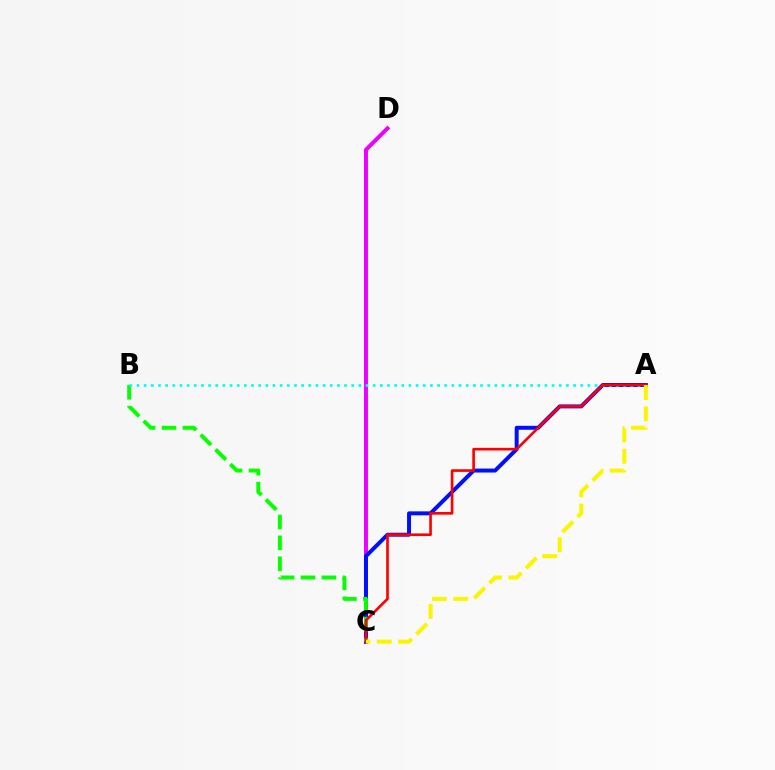{('C', 'D'): [{'color': '#ee00ff', 'line_style': 'solid', 'thickness': 2.85}], ('A', 'C'): [{'color': '#0010ff', 'line_style': 'solid', 'thickness': 2.85}, {'color': '#ff0000', 'line_style': 'solid', 'thickness': 1.9}, {'color': '#fcf500', 'line_style': 'dashed', 'thickness': 2.9}], ('B', 'C'): [{'color': '#08ff00', 'line_style': 'dashed', 'thickness': 2.84}], ('A', 'B'): [{'color': '#00fff6', 'line_style': 'dotted', 'thickness': 1.94}]}